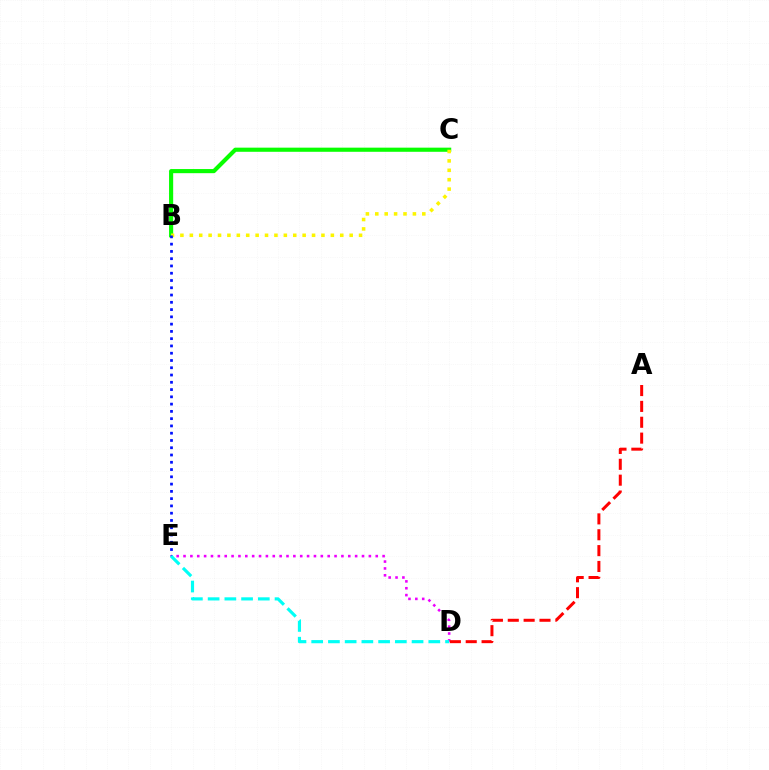{('B', 'C'): [{'color': '#08ff00', 'line_style': 'solid', 'thickness': 2.97}, {'color': '#fcf500', 'line_style': 'dotted', 'thickness': 2.55}], ('D', 'E'): [{'color': '#ee00ff', 'line_style': 'dotted', 'thickness': 1.87}, {'color': '#00fff6', 'line_style': 'dashed', 'thickness': 2.27}], ('B', 'E'): [{'color': '#0010ff', 'line_style': 'dotted', 'thickness': 1.98}], ('A', 'D'): [{'color': '#ff0000', 'line_style': 'dashed', 'thickness': 2.15}]}